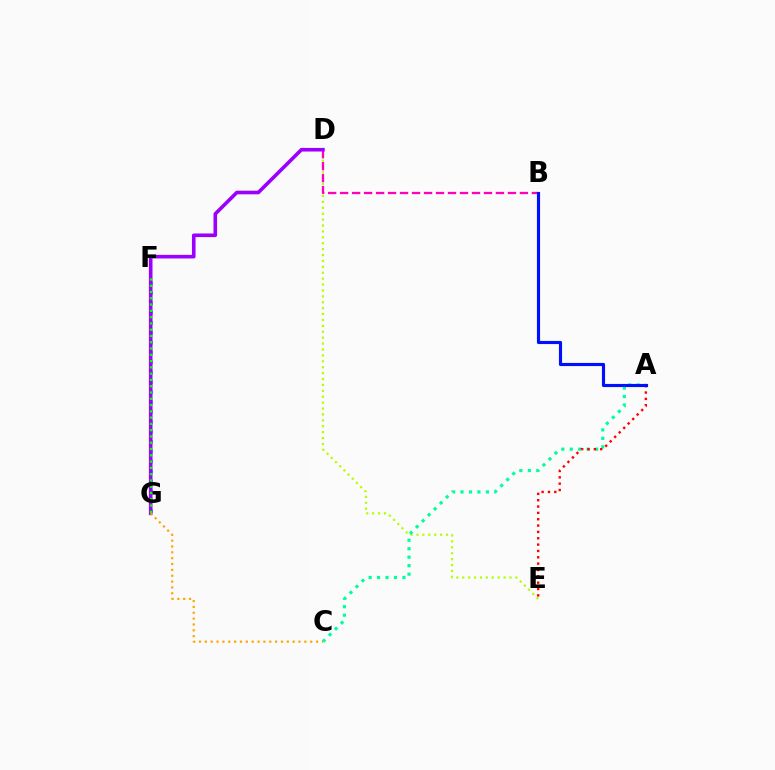{('D', 'E'): [{'color': '#b3ff00', 'line_style': 'dotted', 'thickness': 1.6}], ('A', 'C'): [{'color': '#00ff9d', 'line_style': 'dotted', 'thickness': 2.3}], ('F', 'G'): [{'color': '#00b5ff', 'line_style': 'dotted', 'thickness': 2.69}, {'color': '#08ff00', 'line_style': 'dotted', 'thickness': 1.71}], ('B', 'D'): [{'color': '#ff00bd', 'line_style': 'dashed', 'thickness': 1.63}], ('D', 'G'): [{'color': '#9b00ff', 'line_style': 'solid', 'thickness': 2.6}], ('C', 'G'): [{'color': '#ffa500', 'line_style': 'dotted', 'thickness': 1.59}], ('A', 'E'): [{'color': '#ff0000', 'line_style': 'dotted', 'thickness': 1.72}], ('A', 'B'): [{'color': '#0010ff', 'line_style': 'solid', 'thickness': 2.26}]}